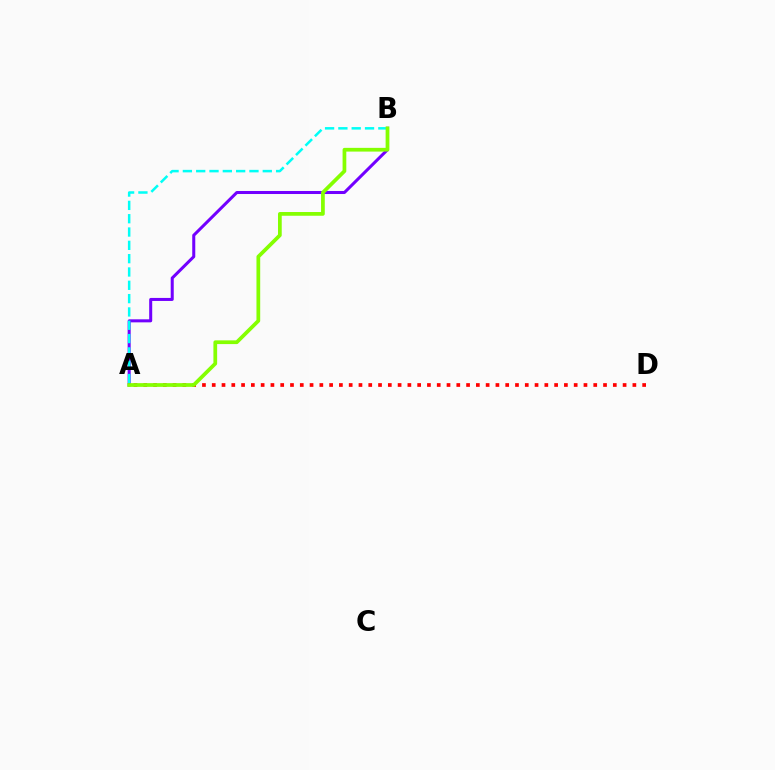{('A', 'B'): [{'color': '#7200ff', 'line_style': 'solid', 'thickness': 2.18}, {'color': '#00fff6', 'line_style': 'dashed', 'thickness': 1.81}, {'color': '#84ff00', 'line_style': 'solid', 'thickness': 2.68}], ('A', 'D'): [{'color': '#ff0000', 'line_style': 'dotted', 'thickness': 2.66}]}